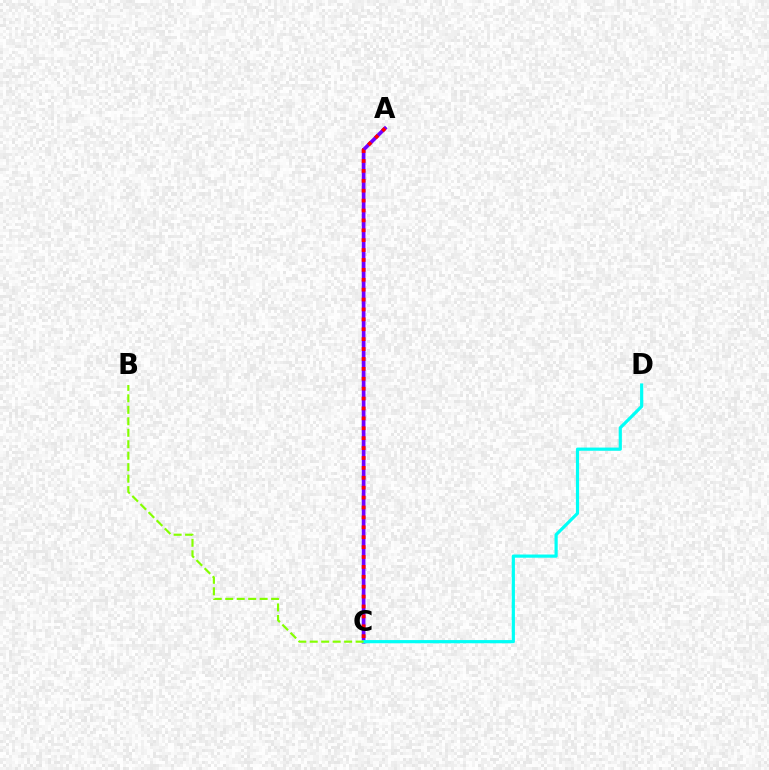{('A', 'C'): [{'color': '#7200ff', 'line_style': 'solid', 'thickness': 2.65}, {'color': '#ff0000', 'line_style': 'dotted', 'thickness': 2.69}], ('C', 'D'): [{'color': '#00fff6', 'line_style': 'solid', 'thickness': 2.29}], ('B', 'C'): [{'color': '#84ff00', 'line_style': 'dashed', 'thickness': 1.56}]}